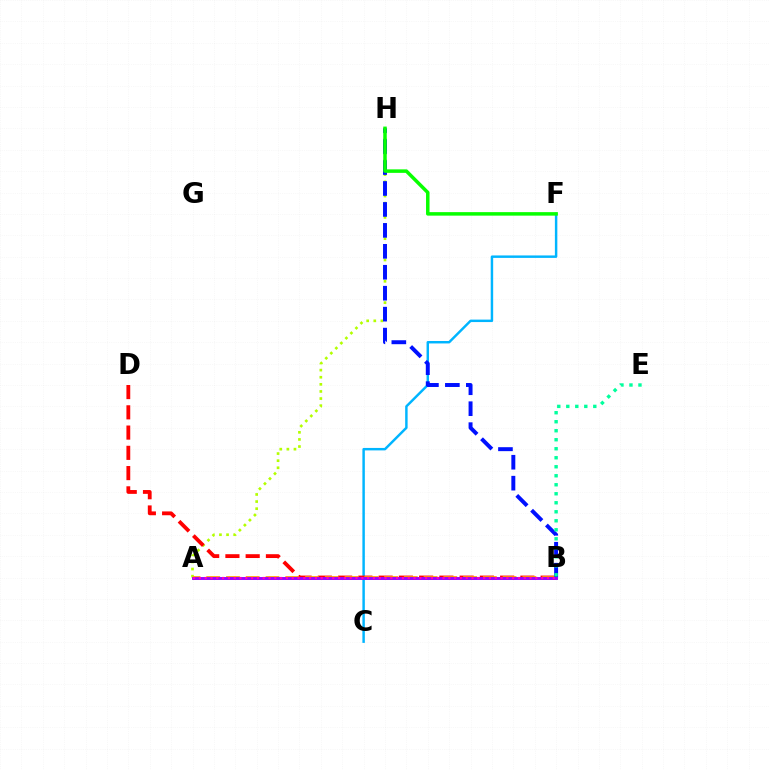{('C', 'F'): [{'color': '#00b5ff', 'line_style': 'solid', 'thickness': 1.77}], ('A', 'H'): [{'color': '#b3ff00', 'line_style': 'dotted', 'thickness': 1.93}], ('B', 'D'): [{'color': '#ff0000', 'line_style': 'dashed', 'thickness': 2.75}], ('A', 'B'): [{'color': '#ffa500', 'line_style': 'dashed', 'thickness': 2.68}, {'color': '#9b00ff', 'line_style': 'solid', 'thickness': 2.1}, {'color': '#ff00bd', 'line_style': 'dotted', 'thickness': 1.58}], ('B', 'H'): [{'color': '#0010ff', 'line_style': 'dashed', 'thickness': 2.85}], ('B', 'E'): [{'color': '#00ff9d', 'line_style': 'dotted', 'thickness': 2.45}], ('F', 'H'): [{'color': '#08ff00', 'line_style': 'solid', 'thickness': 2.52}]}